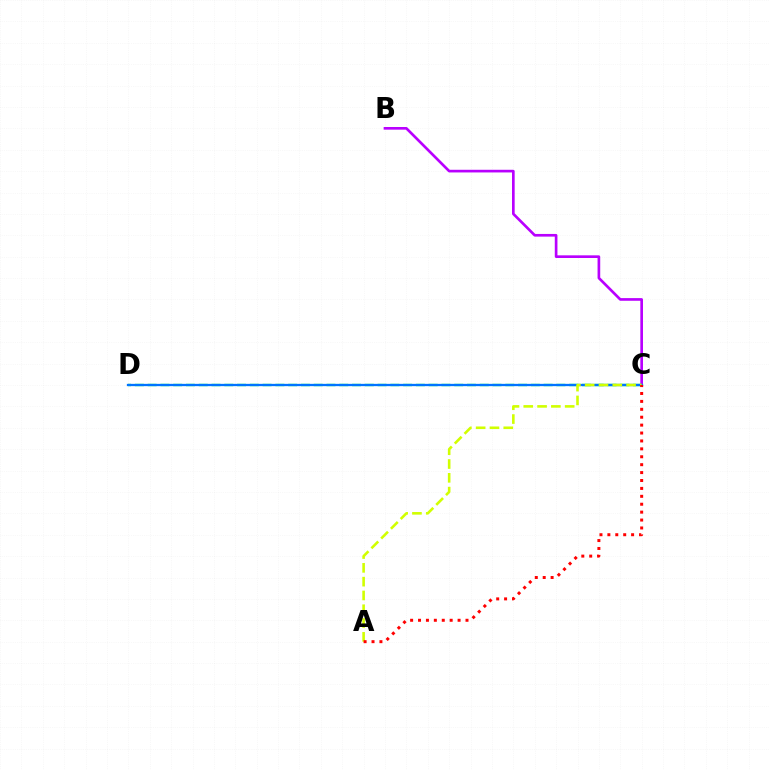{('B', 'C'): [{'color': '#b900ff', 'line_style': 'solid', 'thickness': 1.92}], ('C', 'D'): [{'color': '#00ff5c', 'line_style': 'dashed', 'thickness': 1.74}, {'color': '#0074ff', 'line_style': 'solid', 'thickness': 1.65}], ('A', 'C'): [{'color': '#d1ff00', 'line_style': 'dashed', 'thickness': 1.87}, {'color': '#ff0000', 'line_style': 'dotted', 'thickness': 2.15}]}